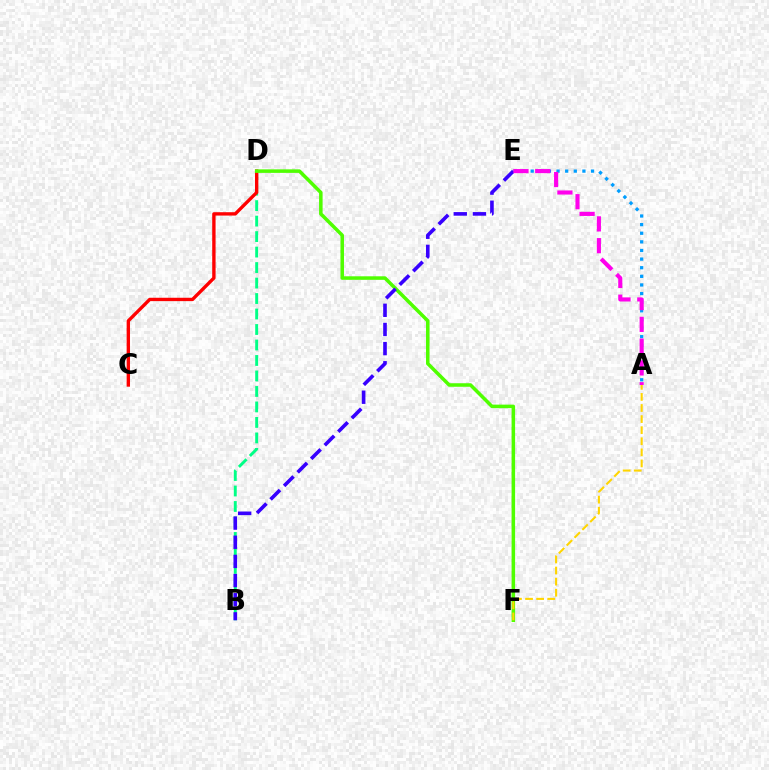{('B', 'D'): [{'color': '#00ff86', 'line_style': 'dashed', 'thickness': 2.1}], ('C', 'D'): [{'color': '#ff0000', 'line_style': 'solid', 'thickness': 2.42}], ('A', 'E'): [{'color': '#009eff', 'line_style': 'dotted', 'thickness': 2.34}, {'color': '#ff00ed', 'line_style': 'dashed', 'thickness': 2.96}], ('D', 'F'): [{'color': '#4fff00', 'line_style': 'solid', 'thickness': 2.54}], ('B', 'E'): [{'color': '#3700ff', 'line_style': 'dashed', 'thickness': 2.6}], ('A', 'F'): [{'color': '#ffd500', 'line_style': 'dashed', 'thickness': 1.51}]}